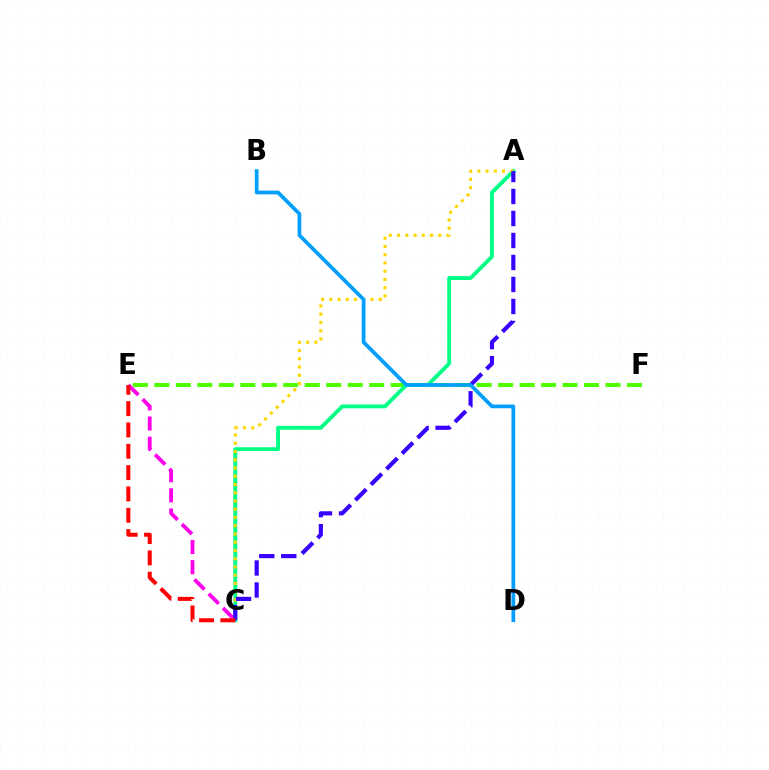{('E', 'F'): [{'color': '#4fff00', 'line_style': 'dashed', 'thickness': 2.92}], ('A', 'C'): [{'color': '#00ff86', 'line_style': 'solid', 'thickness': 2.79}, {'color': '#ffd500', 'line_style': 'dotted', 'thickness': 2.24}, {'color': '#3700ff', 'line_style': 'dashed', 'thickness': 2.99}], ('C', 'E'): [{'color': '#ff00ed', 'line_style': 'dashed', 'thickness': 2.74}, {'color': '#ff0000', 'line_style': 'dashed', 'thickness': 2.9}], ('B', 'D'): [{'color': '#009eff', 'line_style': 'solid', 'thickness': 2.68}]}